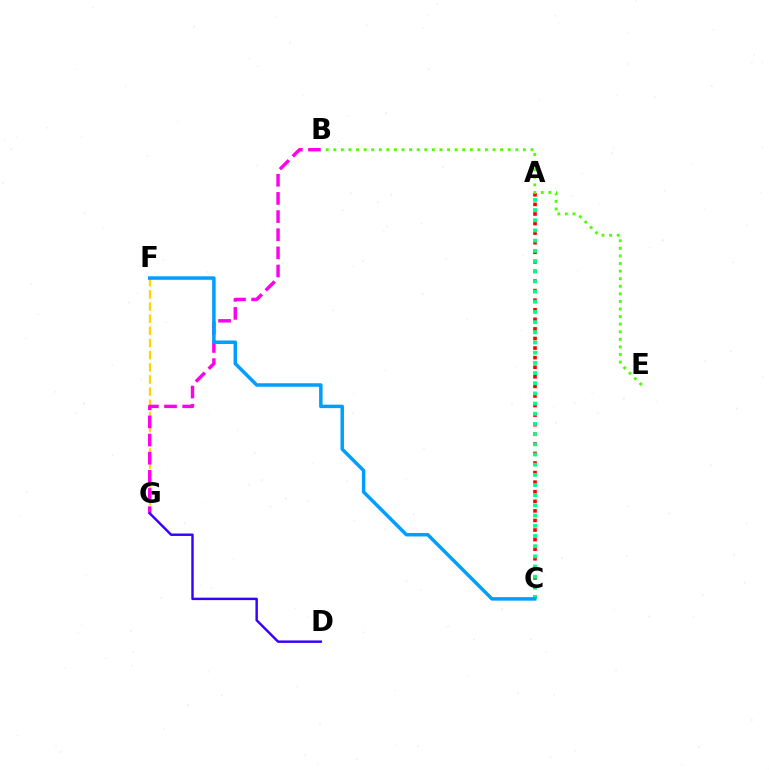{('A', 'C'): [{'color': '#ff0000', 'line_style': 'dotted', 'thickness': 2.6}, {'color': '#00ff86', 'line_style': 'dotted', 'thickness': 2.77}], ('F', 'G'): [{'color': '#ffd500', 'line_style': 'dashed', 'thickness': 1.65}], ('B', 'G'): [{'color': '#ff00ed', 'line_style': 'dashed', 'thickness': 2.47}], ('B', 'E'): [{'color': '#4fff00', 'line_style': 'dotted', 'thickness': 2.06}], ('D', 'G'): [{'color': '#3700ff', 'line_style': 'solid', 'thickness': 1.76}], ('C', 'F'): [{'color': '#009eff', 'line_style': 'solid', 'thickness': 2.51}]}